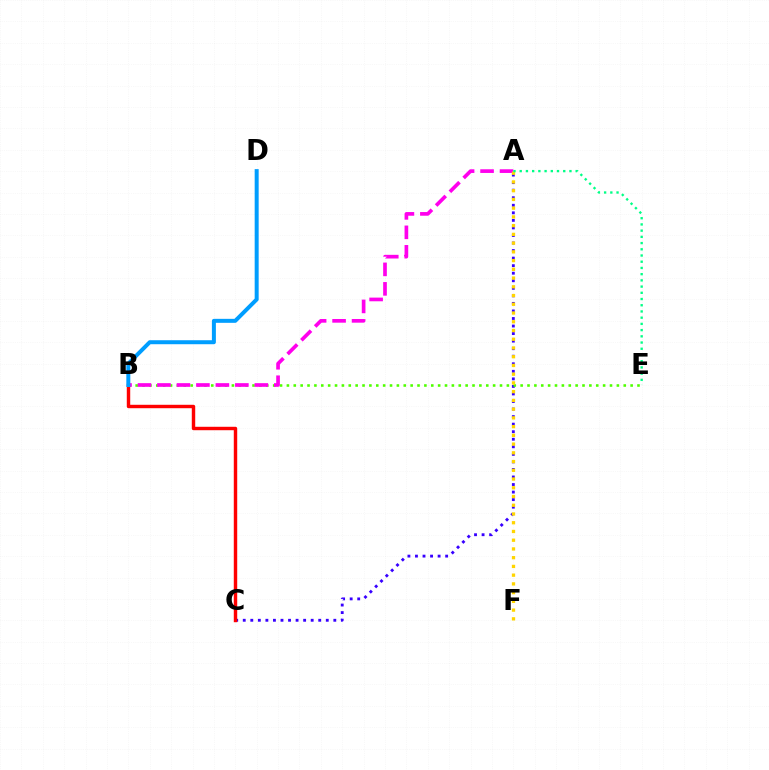{('A', 'C'): [{'color': '#3700ff', 'line_style': 'dotted', 'thickness': 2.05}], ('B', 'C'): [{'color': '#ff0000', 'line_style': 'solid', 'thickness': 2.47}], ('B', 'E'): [{'color': '#4fff00', 'line_style': 'dotted', 'thickness': 1.87}], ('A', 'B'): [{'color': '#ff00ed', 'line_style': 'dashed', 'thickness': 2.65}], ('B', 'D'): [{'color': '#009eff', 'line_style': 'solid', 'thickness': 2.87}], ('A', 'F'): [{'color': '#ffd500', 'line_style': 'dotted', 'thickness': 2.37}], ('A', 'E'): [{'color': '#00ff86', 'line_style': 'dotted', 'thickness': 1.69}]}